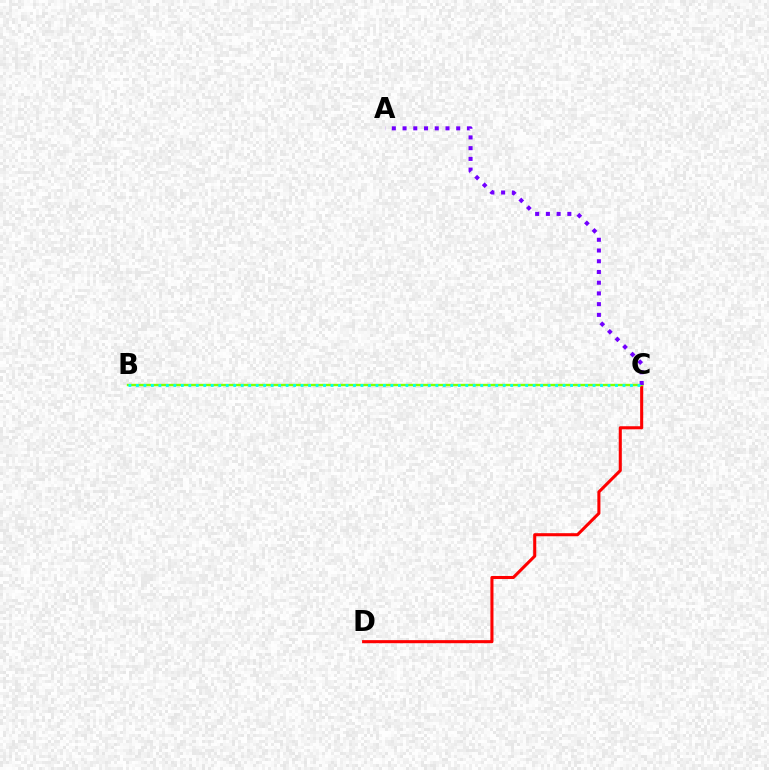{('C', 'D'): [{'color': '#ff0000', 'line_style': 'solid', 'thickness': 2.21}], ('B', 'C'): [{'color': '#84ff00', 'line_style': 'solid', 'thickness': 1.72}, {'color': '#00fff6', 'line_style': 'dotted', 'thickness': 2.03}], ('A', 'C'): [{'color': '#7200ff', 'line_style': 'dotted', 'thickness': 2.91}]}